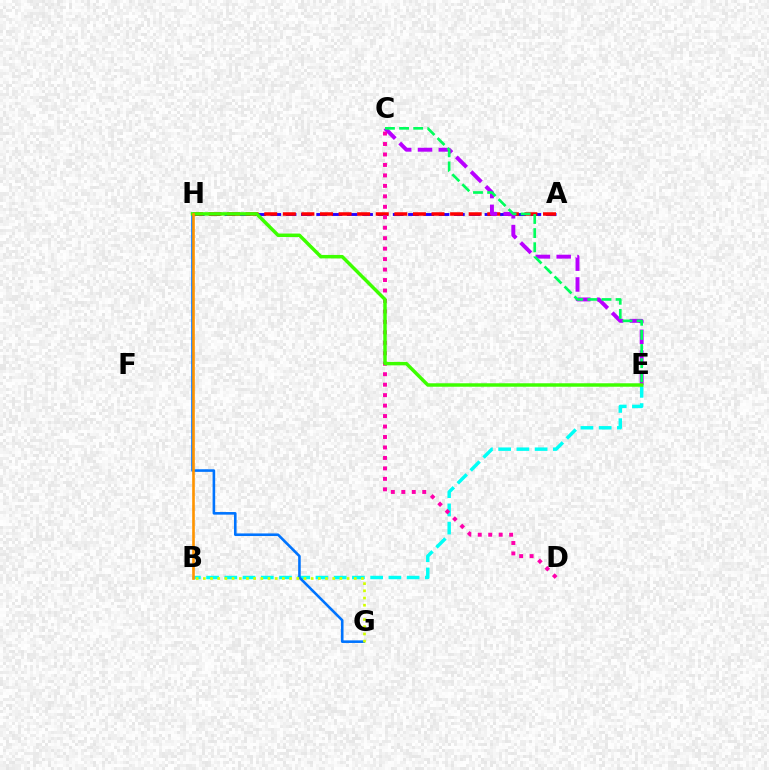{('A', 'H'): [{'color': '#2500ff', 'line_style': 'dashed', 'thickness': 2.08}, {'color': '#ff0000', 'line_style': 'dashed', 'thickness': 2.52}], ('B', 'E'): [{'color': '#00fff6', 'line_style': 'dashed', 'thickness': 2.48}], ('C', 'E'): [{'color': '#b900ff', 'line_style': 'dashed', 'thickness': 2.83}, {'color': '#00ff5c', 'line_style': 'dashed', 'thickness': 1.92}], ('G', 'H'): [{'color': '#0074ff', 'line_style': 'solid', 'thickness': 1.87}], ('C', 'D'): [{'color': '#ff00ac', 'line_style': 'dotted', 'thickness': 2.84}], ('B', 'G'): [{'color': '#d1ff00', 'line_style': 'dotted', 'thickness': 1.95}], ('E', 'H'): [{'color': '#3dff00', 'line_style': 'solid', 'thickness': 2.49}], ('B', 'H'): [{'color': '#ff9400', 'line_style': 'solid', 'thickness': 1.89}]}